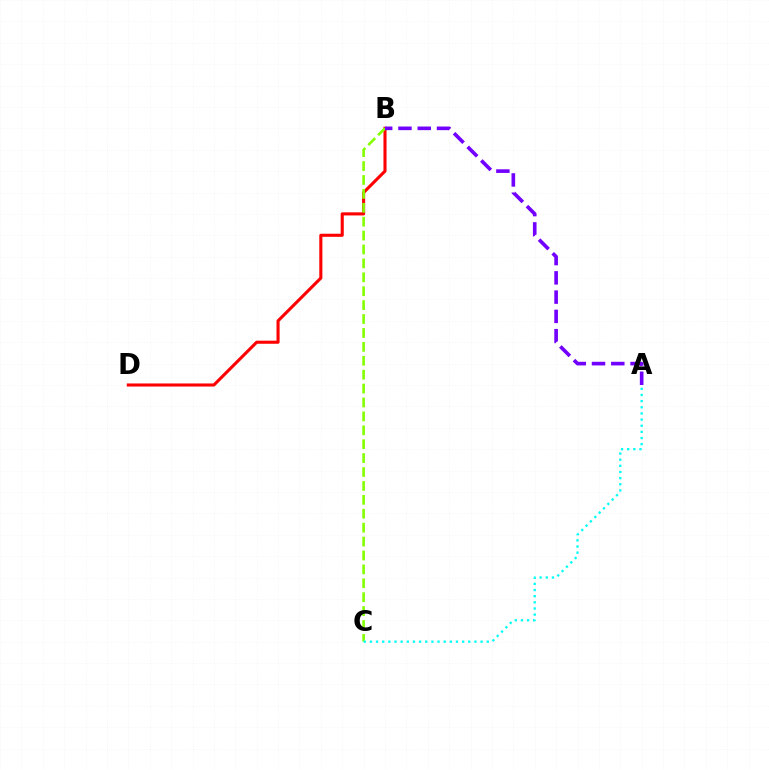{('B', 'D'): [{'color': '#ff0000', 'line_style': 'solid', 'thickness': 2.22}], ('B', 'C'): [{'color': '#84ff00', 'line_style': 'dashed', 'thickness': 1.89}], ('A', 'C'): [{'color': '#00fff6', 'line_style': 'dotted', 'thickness': 1.67}], ('A', 'B'): [{'color': '#7200ff', 'line_style': 'dashed', 'thickness': 2.62}]}